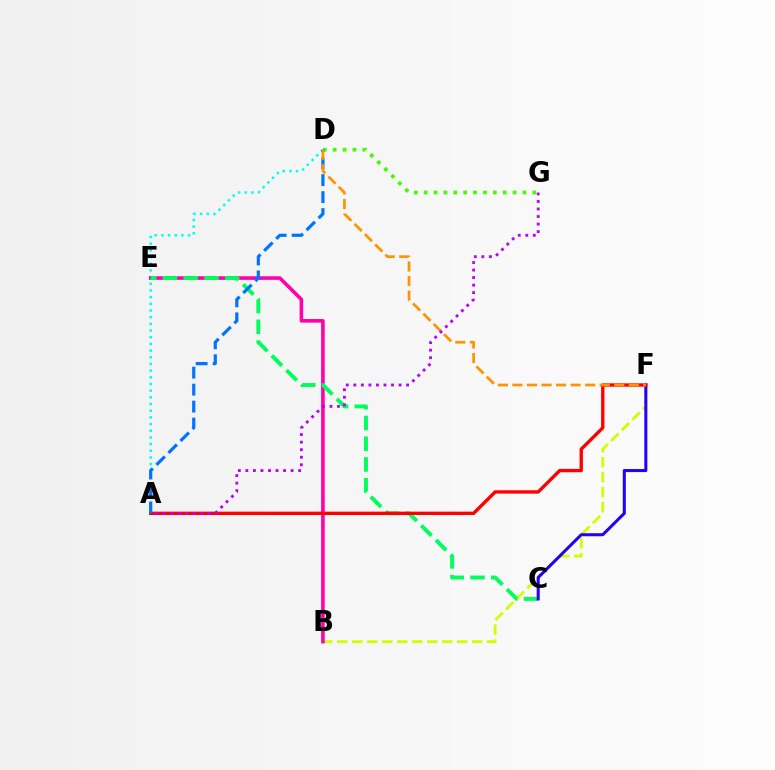{('A', 'D'): [{'color': '#00fff6', 'line_style': 'dotted', 'thickness': 1.82}, {'color': '#0074ff', 'line_style': 'dashed', 'thickness': 2.3}], ('B', 'F'): [{'color': '#d1ff00', 'line_style': 'dashed', 'thickness': 2.04}], ('B', 'E'): [{'color': '#ff00ac', 'line_style': 'solid', 'thickness': 2.58}], ('D', 'G'): [{'color': '#3dff00', 'line_style': 'dotted', 'thickness': 2.68}], ('C', 'E'): [{'color': '#00ff5c', 'line_style': 'dashed', 'thickness': 2.82}], ('C', 'F'): [{'color': '#2500ff', 'line_style': 'solid', 'thickness': 2.19}], ('A', 'F'): [{'color': '#ff0000', 'line_style': 'solid', 'thickness': 2.41}], ('D', 'F'): [{'color': '#ff9400', 'line_style': 'dashed', 'thickness': 1.98}], ('A', 'G'): [{'color': '#b900ff', 'line_style': 'dotted', 'thickness': 2.05}]}